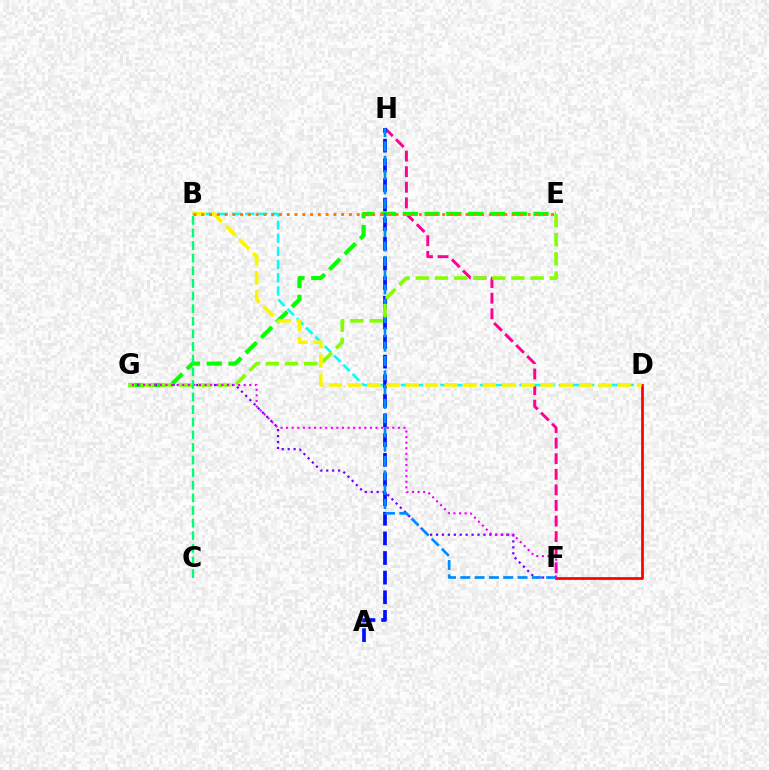{('F', 'H'): [{'color': '#ff0094', 'line_style': 'dashed', 'thickness': 2.12}, {'color': '#008cff', 'line_style': 'dashed', 'thickness': 1.94}], ('E', 'G'): [{'color': '#08ff00', 'line_style': 'dashed', 'thickness': 2.96}, {'color': '#84ff00', 'line_style': 'dashed', 'thickness': 2.6}], ('B', 'D'): [{'color': '#00fff6', 'line_style': 'dashed', 'thickness': 1.79}, {'color': '#fcf500', 'line_style': 'dashed', 'thickness': 2.62}], ('A', 'H'): [{'color': '#0010ff', 'line_style': 'dashed', 'thickness': 2.67}], ('D', 'F'): [{'color': '#ff0000', 'line_style': 'solid', 'thickness': 1.96}], ('F', 'G'): [{'color': '#7200ff', 'line_style': 'dotted', 'thickness': 1.61}, {'color': '#ee00ff', 'line_style': 'dotted', 'thickness': 1.52}], ('B', 'E'): [{'color': '#ff7c00', 'line_style': 'dotted', 'thickness': 2.11}], ('B', 'C'): [{'color': '#00ff74', 'line_style': 'dashed', 'thickness': 1.71}]}